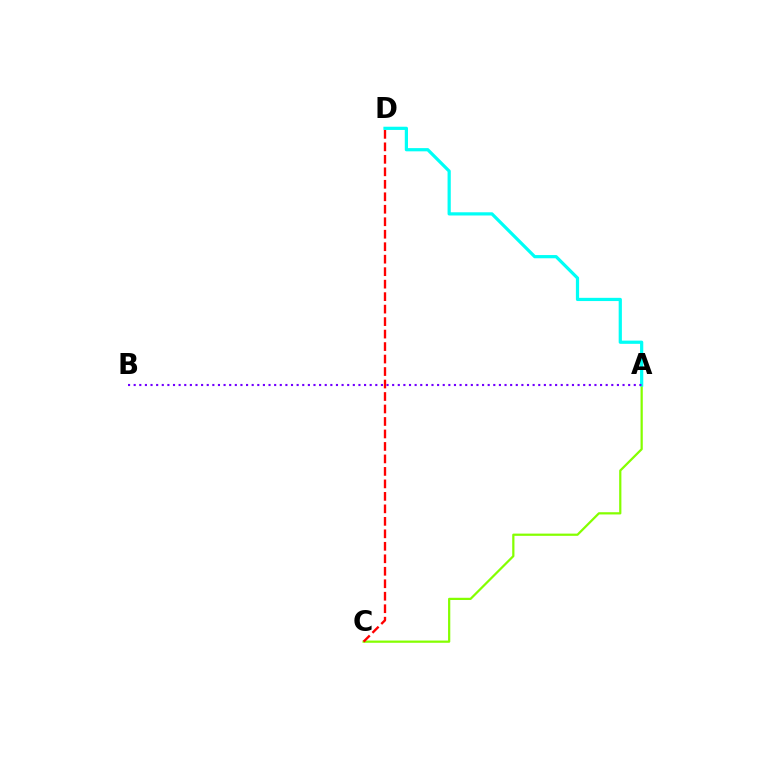{('A', 'C'): [{'color': '#84ff00', 'line_style': 'solid', 'thickness': 1.61}], ('A', 'D'): [{'color': '#00fff6', 'line_style': 'solid', 'thickness': 2.32}], ('A', 'B'): [{'color': '#7200ff', 'line_style': 'dotted', 'thickness': 1.53}], ('C', 'D'): [{'color': '#ff0000', 'line_style': 'dashed', 'thickness': 1.7}]}